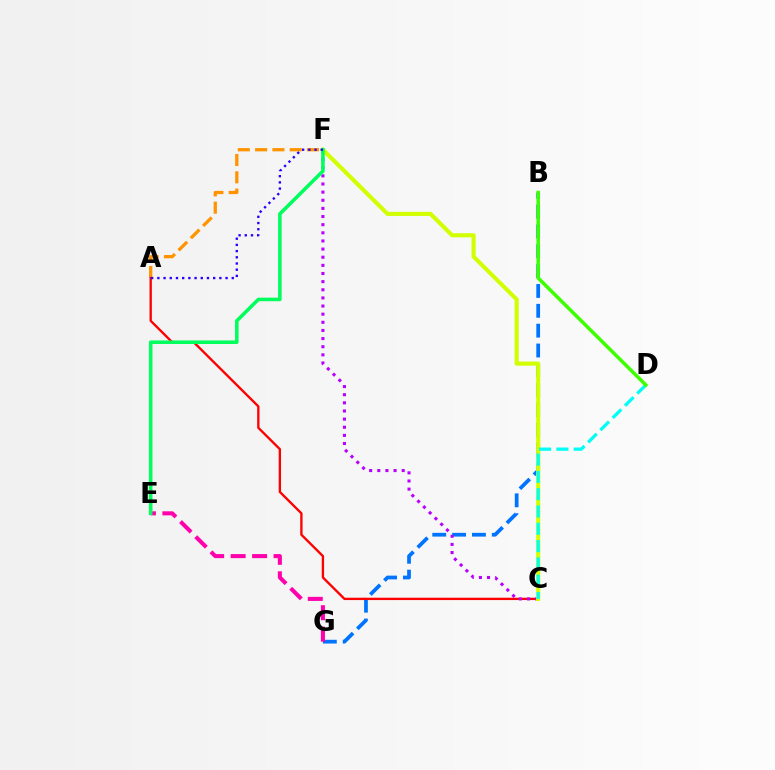{('A', 'F'): [{'color': '#ff9400', 'line_style': 'dashed', 'thickness': 2.35}, {'color': '#2500ff', 'line_style': 'dotted', 'thickness': 1.68}], ('B', 'G'): [{'color': '#0074ff', 'line_style': 'dashed', 'thickness': 2.7}], ('E', 'G'): [{'color': '#ff00ac', 'line_style': 'dashed', 'thickness': 2.92}], ('A', 'C'): [{'color': '#ff0000', 'line_style': 'solid', 'thickness': 1.68}], ('C', 'F'): [{'color': '#b900ff', 'line_style': 'dotted', 'thickness': 2.21}, {'color': '#d1ff00', 'line_style': 'solid', 'thickness': 2.95}], ('C', 'D'): [{'color': '#00fff6', 'line_style': 'dashed', 'thickness': 2.35}], ('E', 'F'): [{'color': '#00ff5c', 'line_style': 'solid', 'thickness': 2.56}], ('B', 'D'): [{'color': '#3dff00', 'line_style': 'solid', 'thickness': 2.52}]}